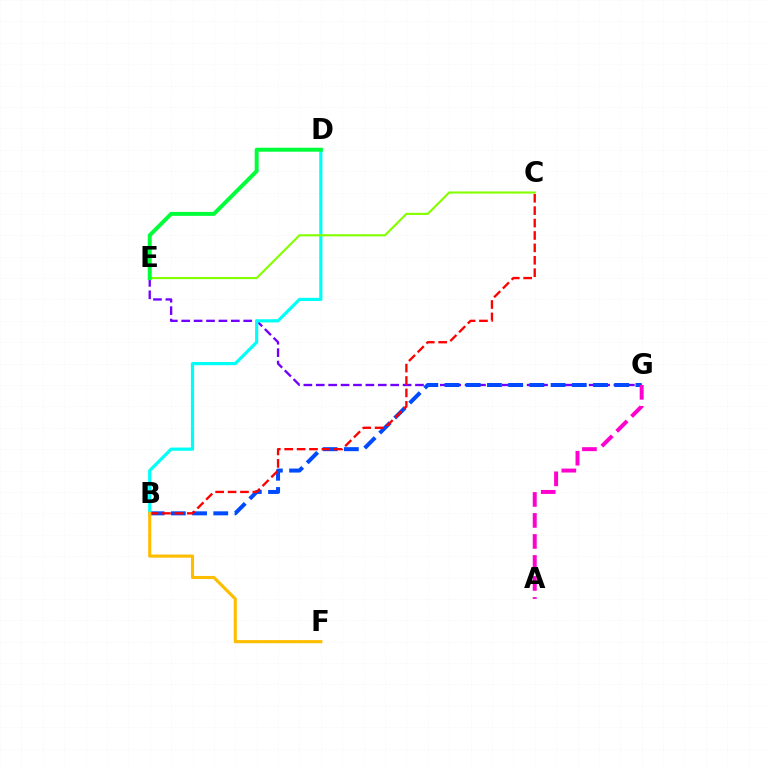{('E', 'G'): [{'color': '#7200ff', 'line_style': 'dashed', 'thickness': 1.69}], ('B', 'G'): [{'color': '#004bff', 'line_style': 'dashed', 'thickness': 2.88}], ('B', 'D'): [{'color': '#00fff6', 'line_style': 'solid', 'thickness': 2.3}], ('B', 'C'): [{'color': '#ff0000', 'line_style': 'dashed', 'thickness': 1.69}], ('C', 'E'): [{'color': '#84ff00', 'line_style': 'solid', 'thickness': 1.54}], ('B', 'F'): [{'color': '#ffbd00', 'line_style': 'solid', 'thickness': 2.25}], ('A', 'G'): [{'color': '#ff00cf', 'line_style': 'dashed', 'thickness': 2.85}], ('D', 'E'): [{'color': '#00ff39', 'line_style': 'solid', 'thickness': 2.85}]}